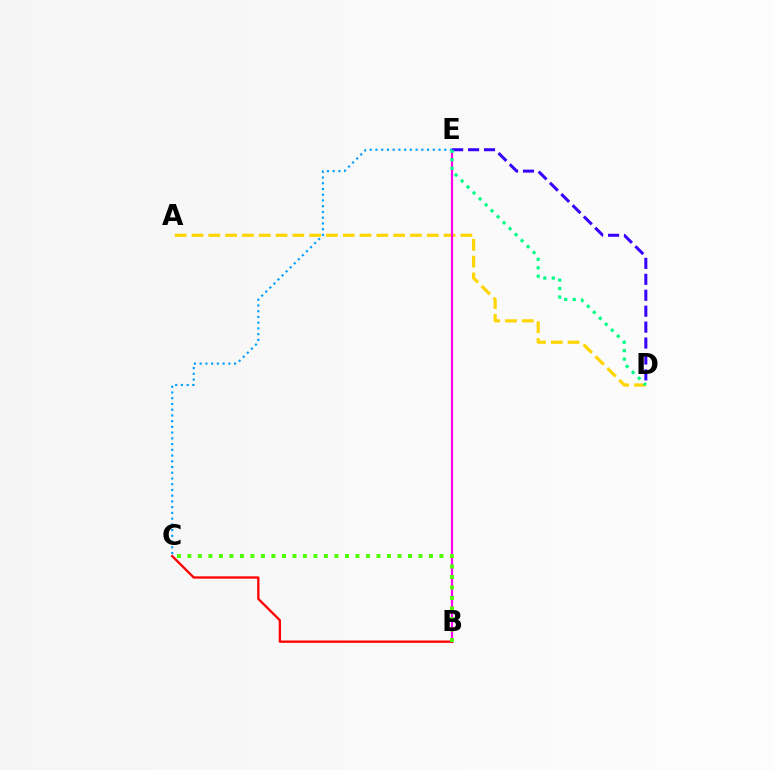{('A', 'D'): [{'color': '#ffd500', 'line_style': 'dashed', 'thickness': 2.28}], ('B', 'E'): [{'color': '#ff00ed', 'line_style': 'solid', 'thickness': 1.56}], ('B', 'C'): [{'color': '#ff0000', 'line_style': 'solid', 'thickness': 1.66}, {'color': '#4fff00', 'line_style': 'dotted', 'thickness': 2.85}], ('C', 'E'): [{'color': '#009eff', 'line_style': 'dotted', 'thickness': 1.56}], ('D', 'E'): [{'color': '#3700ff', 'line_style': 'dashed', 'thickness': 2.16}, {'color': '#00ff86', 'line_style': 'dotted', 'thickness': 2.3}]}